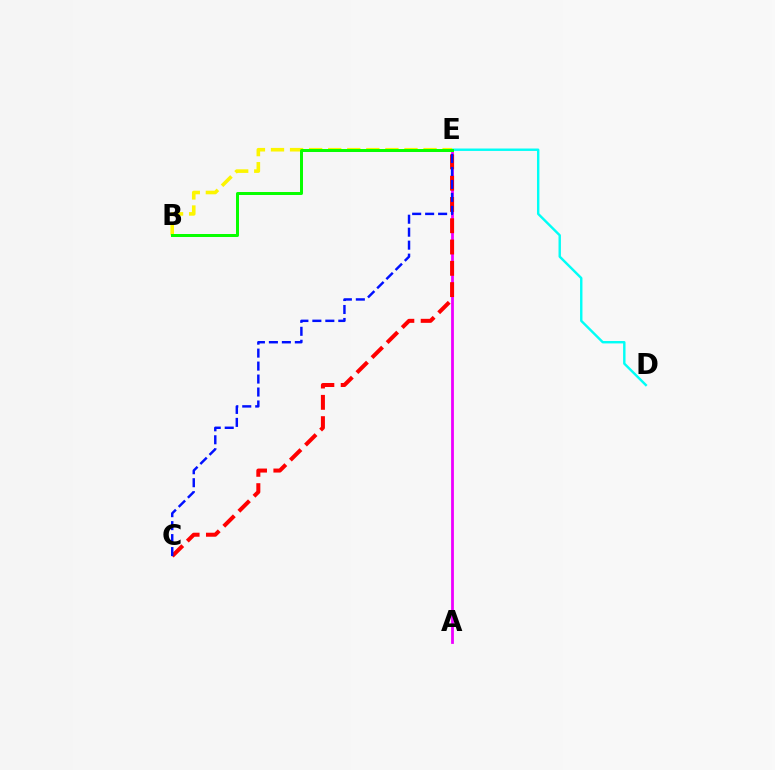{('A', 'E'): [{'color': '#ee00ff', 'line_style': 'solid', 'thickness': 2.01}], ('C', 'E'): [{'color': '#ff0000', 'line_style': 'dashed', 'thickness': 2.89}, {'color': '#0010ff', 'line_style': 'dashed', 'thickness': 1.76}], ('D', 'E'): [{'color': '#00fff6', 'line_style': 'solid', 'thickness': 1.74}], ('B', 'E'): [{'color': '#fcf500', 'line_style': 'dashed', 'thickness': 2.59}, {'color': '#08ff00', 'line_style': 'solid', 'thickness': 2.16}]}